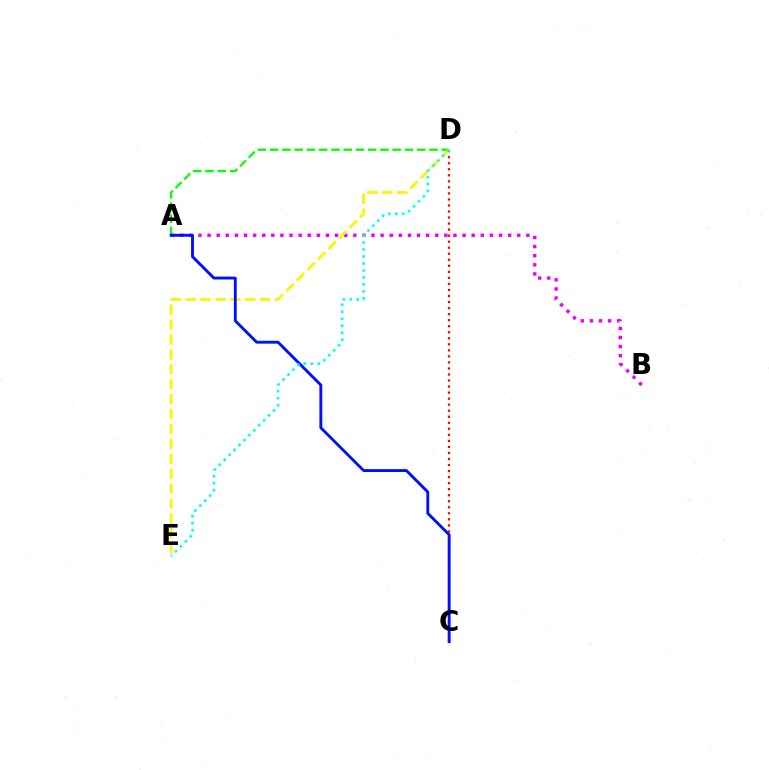{('C', 'D'): [{'color': '#ff0000', 'line_style': 'dotted', 'thickness': 1.64}], ('A', 'D'): [{'color': '#08ff00', 'line_style': 'dashed', 'thickness': 1.66}], ('A', 'B'): [{'color': '#ee00ff', 'line_style': 'dotted', 'thickness': 2.47}], ('D', 'E'): [{'color': '#fcf500', 'line_style': 'dashed', 'thickness': 2.02}, {'color': '#00fff6', 'line_style': 'dotted', 'thickness': 1.89}], ('A', 'C'): [{'color': '#0010ff', 'line_style': 'solid', 'thickness': 2.07}]}